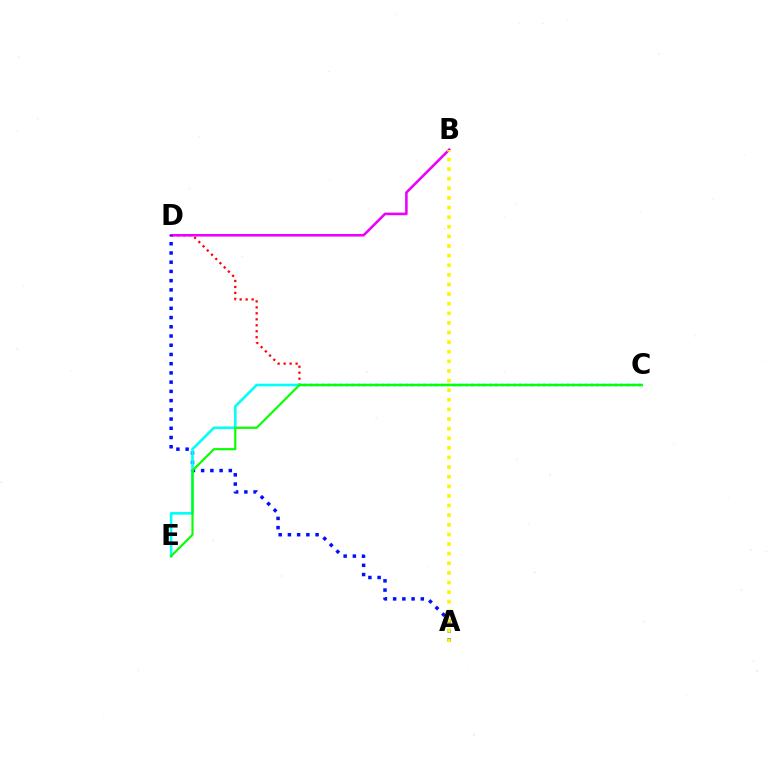{('C', 'D'): [{'color': '#ff0000', 'line_style': 'dotted', 'thickness': 1.62}], ('B', 'D'): [{'color': '#ee00ff', 'line_style': 'solid', 'thickness': 1.85}], ('A', 'D'): [{'color': '#0010ff', 'line_style': 'dotted', 'thickness': 2.51}], ('C', 'E'): [{'color': '#00fff6', 'line_style': 'solid', 'thickness': 1.88}, {'color': '#08ff00', 'line_style': 'solid', 'thickness': 1.56}], ('A', 'B'): [{'color': '#fcf500', 'line_style': 'dotted', 'thickness': 2.61}]}